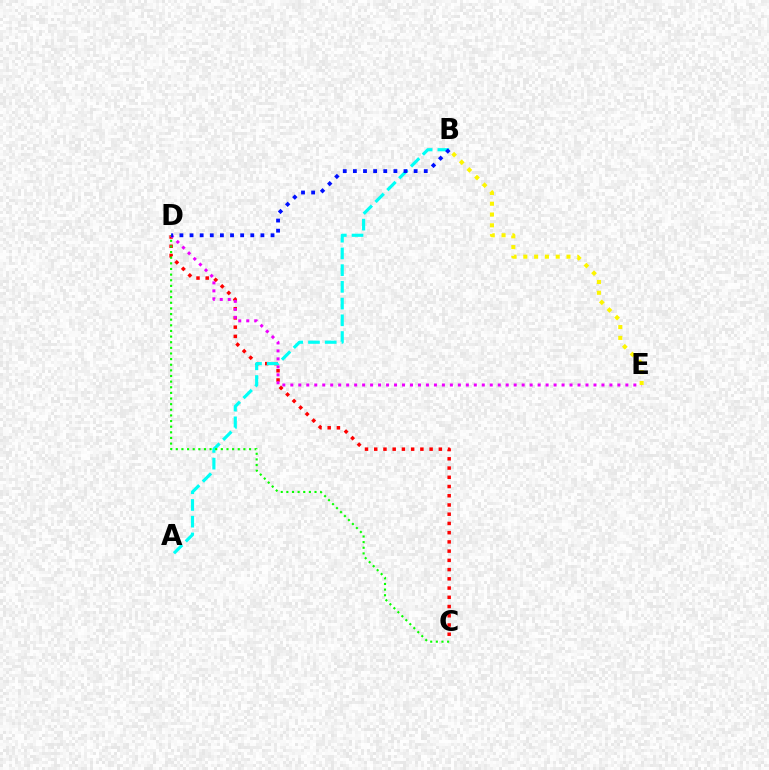{('C', 'D'): [{'color': '#ff0000', 'line_style': 'dotted', 'thickness': 2.51}, {'color': '#08ff00', 'line_style': 'dotted', 'thickness': 1.53}], ('D', 'E'): [{'color': '#ee00ff', 'line_style': 'dotted', 'thickness': 2.17}], ('A', 'B'): [{'color': '#00fff6', 'line_style': 'dashed', 'thickness': 2.27}], ('B', 'D'): [{'color': '#0010ff', 'line_style': 'dotted', 'thickness': 2.75}], ('B', 'E'): [{'color': '#fcf500', 'line_style': 'dotted', 'thickness': 2.93}]}